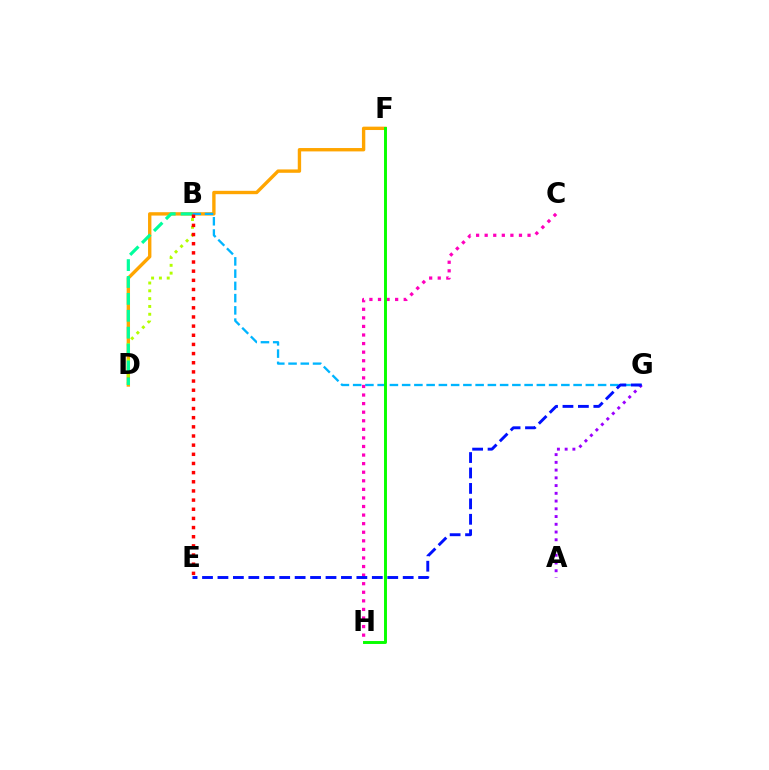{('D', 'F'): [{'color': '#ffa500', 'line_style': 'solid', 'thickness': 2.43}], ('B', 'G'): [{'color': '#00b5ff', 'line_style': 'dashed', 'thickness': 1.66}], ('B', 'D'): [{'color': '#b3ff00', 'line_style': 'dotted', 'thickness': 2.12}, {'color': '#00ff9d', 'line_style': 'dashed', 'thickness': 2.29}], ('A', 'G'): [{'color': '#9b00ff', 'line_style': 'dotted', 'thickness': 2.1}], ('C', 'H'): [{'color': '#ff00bd', 'line_style': 'dotted', 'thickness': 2.33}], ('E', 'G'): [{'color': '#0010ff', 'line_style': 'dashed', 'thickness': 2.1}], ('B', 'E'): [{'color': '#ff0000', 'line_style': 'dotted', 'thickness': 2.49}], ('F', 'H'): [{'color': '#08ff00', 'line_style': 'solid', 'thickness': 2.12}]}